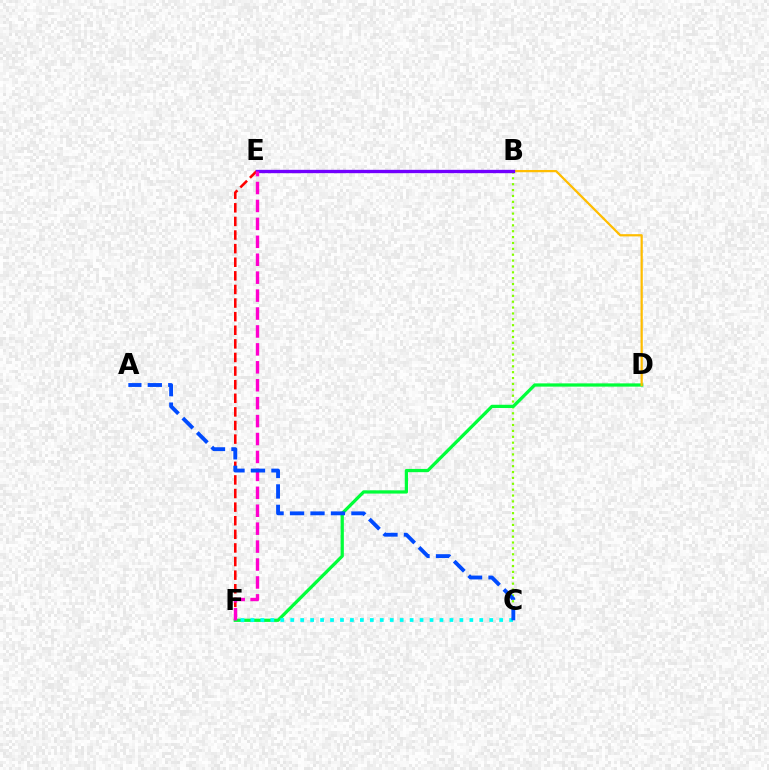{('E', 'F'): [{'color': '#ff0000', 'line_style': 'dashed', 'thickness': 1.85}, {'color': '#ff00cf', 'line_style': 'dashed', 'thickness': 2.44}], ('B', 'C'): [{'color': '#84ff00', 'line_style': 'dotted', 'thickness': 1.6}], ('D', 'F'): [{'color': '#00ff39', 'line_style': 'solid', 'thickness': 2.34}], ('C', 'F'): [{'color': '#00fff6', 'line_style': 'dotted', 'thickness': 2.7}], ('B', 'D'): [{'color': '#ffbd00', 'line_style': 'solid', 'thickness': 1.61}], ('B', 'E'): [{'color': '#7200ff', 'line_style': 'solid', 'thickness': 2.4}], ('A', 'C'): [{'color': '#004bff', 'line_style': 'dashed', 'thickness': 2.78}]}